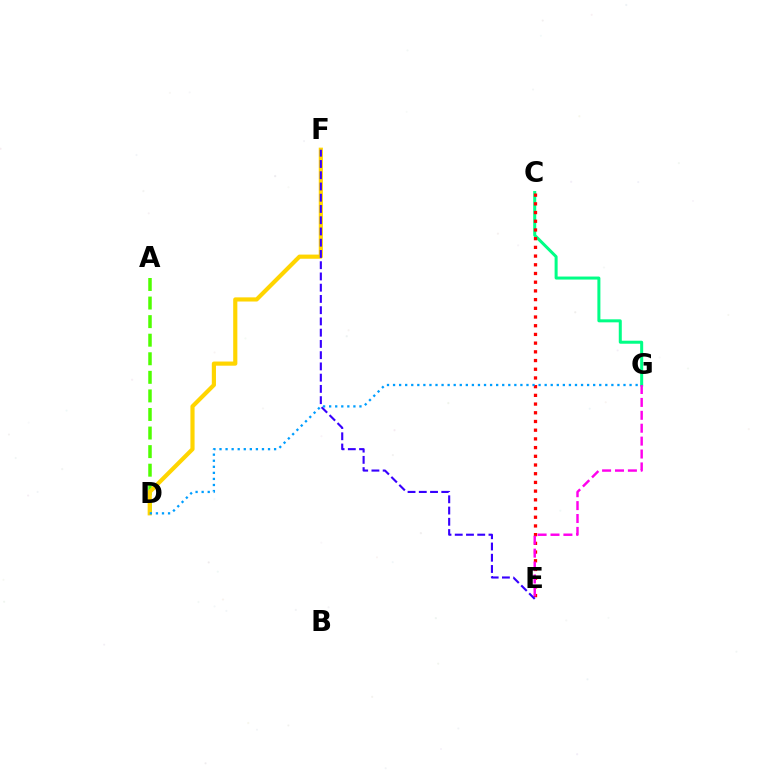{('C', 'G'): [{'color': '#00ff86', 'line_style': 'solid', 'thickness': 2.17}], ('A', 'D'): [{'color': '#4fff00', 'line_style': 'dashed', 'thickness': 2.52}], ('C', 'E'): [{'color': '#ff0000', 'line_style': 'dotted', 'thickness': 2.37}], ('D', 'F'): [{'color': '#ffd500', 'line_style': 'solid', 'thickness': 2.99}], ('E', 'G'): [{'color': '#ff00ed', 'line_style': 'dashed', 'thickness': 1.75}], ('E', 'F'): [{'color': '#3700ff', 'line_style': 'dashed', 'thickness': 1.53}], ('D', 'G'): [{'color': '#009eff', 'line_style': 'dotted', 'thickness': 1.65}]}